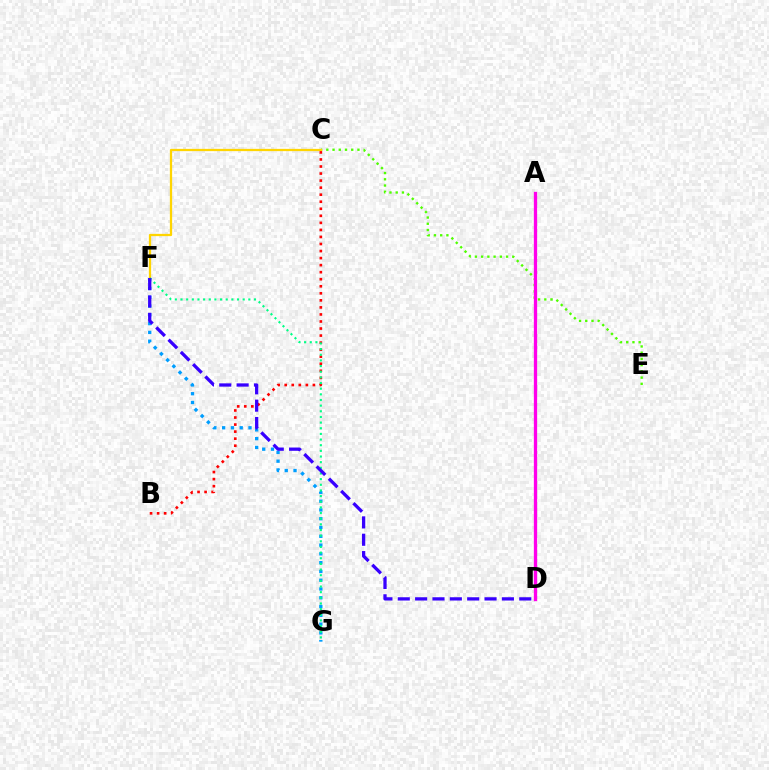{('C', 'E'): [{'color': '#4fff00', 'line_style': 'dotted', 'thickness': 1.69}], ('F', 'G'): [{'color': '#009eff', 'line_style': 'dotted', 'thickness': 2.39}, {'color': '#00ff86', 'line_style': 'dotted', 'thickness': 1.54}], ('C', 'F'): [{'color': '#ffd500', 'line_style': 'solid', 'thickness': 1.63}], ('B', 'C'): [{'color': '#ff0000', 'line_style': 'dotted', 'thickness': 1.91}], ('D', 'F'): [{'color': '#3700ff', 'line_style': 'dashed', 'thickness': 2.36}], ('A', 'D'): [{'color': '#ff00ed', 'line_style': 'solid', 'thickness': 2.37}]}